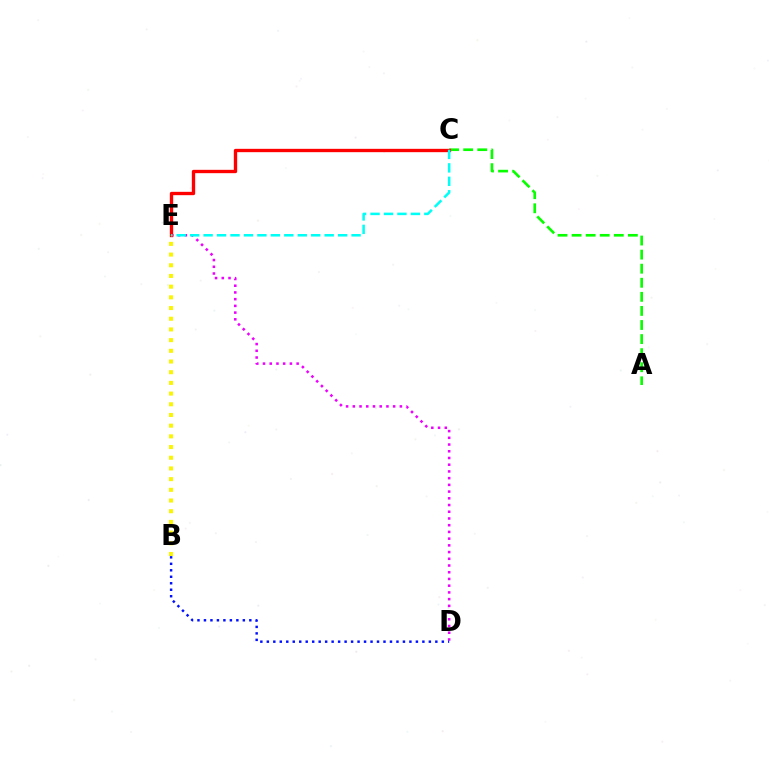{('A', 'C'): [{'color': '#08ff00', 'line_style': 'dashed', 'thickness': 1.91}], ('D', 'E'): [{'color': '#ee00ff', 'line_style': 'dotted', 'thickness': 1.83}], ('B', 'D'): [{'color': '#0010ff', 'line_style': 'dotted', 'thickness': 1.76}], ('C', 'E'): [{'color': '#ff0000', 'line_style': 'solid', 'thickness': 2.41}, {'color': '#00fff6', 'line_style': 'dashed', 'thickness': 1.83}], ('B', 'E'): [{'color': '#fcf500', 'line_style': 'dotted', 'thickness': 2.91}]}